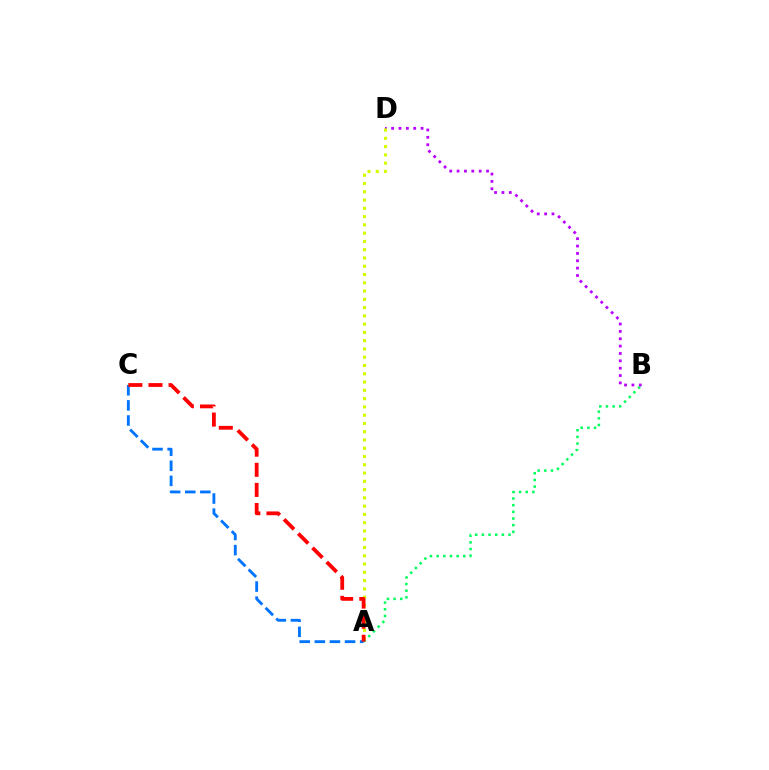{('A', 'B'): [{'color': '#00ff5c', 'line_style': 'dotted', 'thickness': 1.81}], ('B', 'D'): [{'color': '#b900ff', 'line_style': 'dotted', 'thickness': 2.0}], ('A', 'D'): [{'color': '#d1ff00', 'line_style': 'dotted', 'thickness': 2.25}], ('A', 'C'): [{'color': '#0074ff', 'line_style': 'dashed', 'thickness': 2.05}, {'color': '#ff0000', 'line_style': 'dashed', 'thickness': 2.73}]}